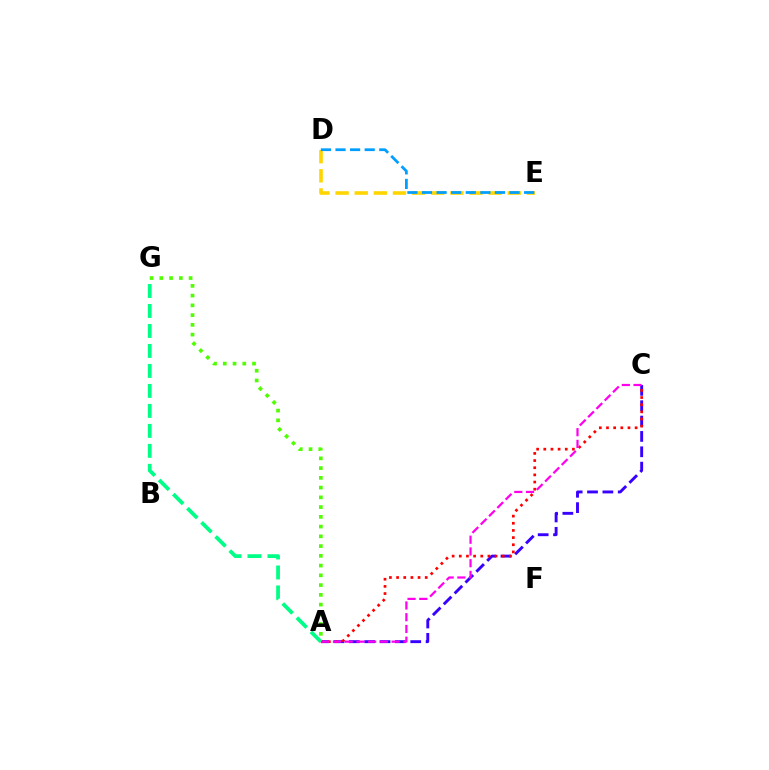{('A', 'C'): [{'color': '#3700ff', 'line_style': 'dashed', 'thickness': 2.09}, {'color': '#ff0000', 'line_style': 'dotted', 'thickness': 1.94}, {'color': '#ff00ed', 'line_style': 'dashed', 'thickness': 1.59}], ('A', 'G'): [{'color': '#4fff00', 'line_style': 'dotted', 'thickness': 2.65}, {'color': '#00ff86', 'line_style': 'dashed', 'thickness': 2.71}], ('D', 'E'): [{'color': '#ffd500', 'line_style': 'dashed', 'thickness': 2.6}, {'color': '#009eff', 'line_style': 'dashed', 'thickness': 1.98}]}